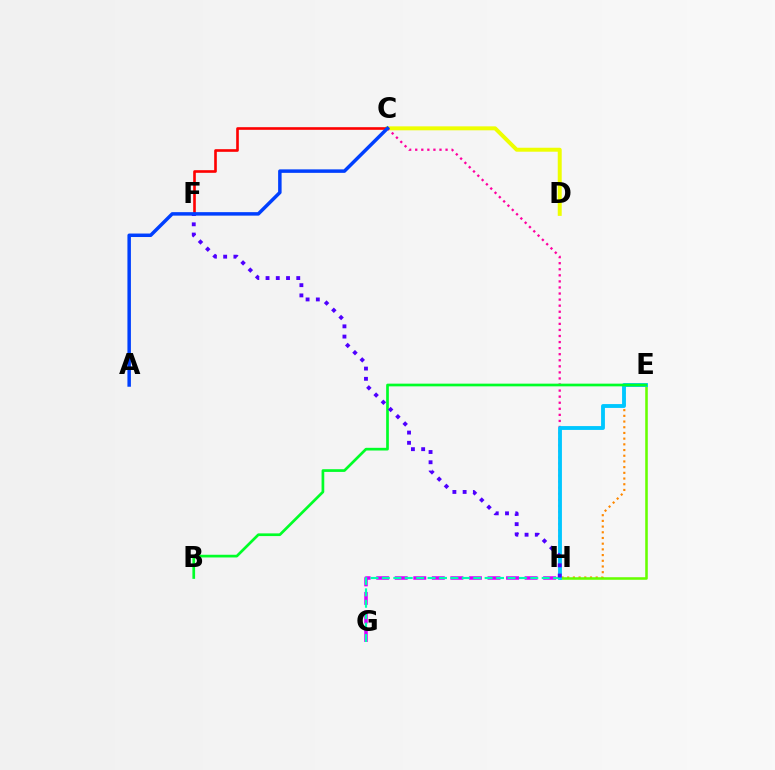{('E', 'H'): [{'color': '#ff8800', 'line_style': 'dotted', 'thickness': 1.55}, {'color': '#66ff00', 'line_style': 'solid', 'thickness': 1.84}, {'color': '#00c7ff', 'line_style': 'solid', 'thickness': 2.77}], ('C', 'D'): [{'color': '#eeff00', 'line_style': 'solid', 'thickness': 2.85}], ('G', 'H'): [{'color': '#d600ff', 'line_style': 'dashed', 'thickness': 2.52}, {'color': '#00ffaf', 'line_style': 'dashed', 'thickness': 1.55}], ('C', 'H'): [{'color': '#ff00a0', 'line_style': 'dotted', 'thickness': 1.65}], ('B', 'E'): [{'color': '#00ff27', 'line_style': 'solid', 'thickness': 1.94}], ('C', 'F'): [{'color': '#ff0000', 'line_style': 'solid', 'thickness': 1.9}], ('F', 'H'): [{'color': '#4f00ff', 'line_style': 'dotted', 'thickness': 2.78}], ('A', 'C'): [{'color': '#003fff', 'line_style': 'solid', 'thickness': 2.51}]}